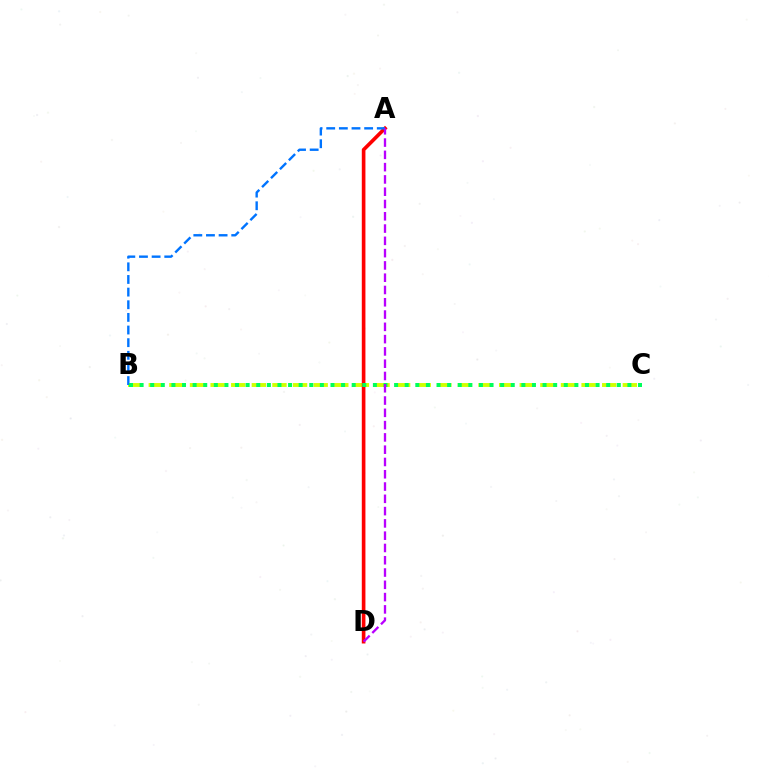{('B', 'C'): [{'color': '#d1ff00', 'line_style': 'dashed', 'thickness': 2.8}, {'color': '#00ff5c', 'line_style': 'dotted', 'thickness': 2.88}], ('A', 'D'): [{'color': '#ff0000', 'line_style': 'solid', 'thickness': 2.62}, {'color': '#b900ff', 'line_style': 'dashed', 'thickness': 1.67}], ('A', 'B'): [{'color': '#0074ff', 'line_style': 'dashed', 'thickness': 1.72}]}